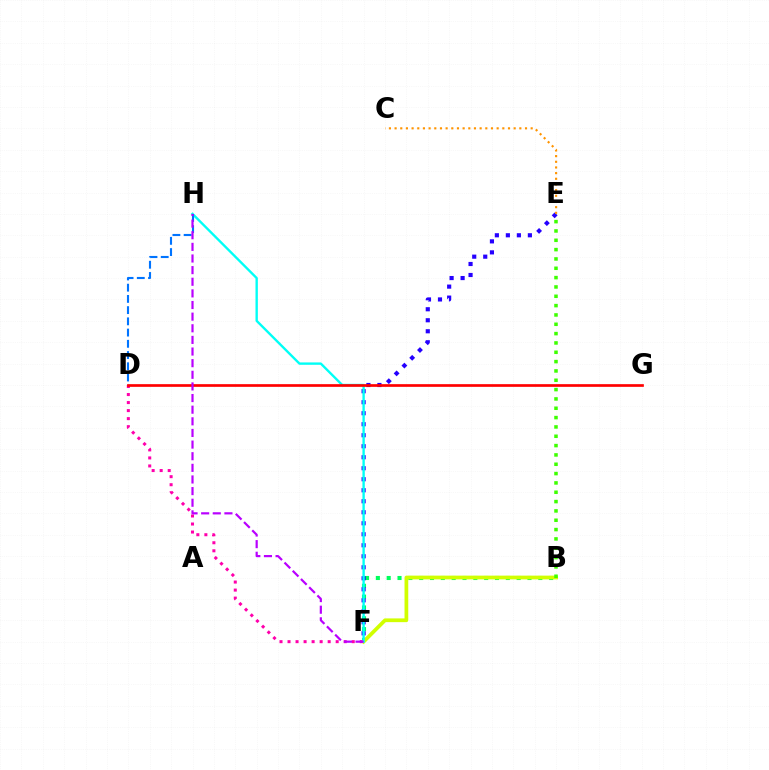{('B', 'F'): [{'color': '#00ff5c', 'line_style': 'dotted', 'thickness': 2.94}, {'color': '#d1ff00', 'line_style': 'solid', 'thickness': 2.69}], ('D', 'F'): [{'color': '#ff00ac', 'line_style': 'dotted', 'thickness': 2.18}], ('E', 'F'): [{'color': '#2500ff', 'line_style': 'dotted', 'thickness': 2.99}], ('F', 'H'): [{'color': '#00fff6', 'line_style': 'solid', 'thickness': 1.7}, {'color': '#b900ff', 'line_style': 'dashed', 'thickness': 1.58}], ('C', 'E'): [{'color': '#ff9400', 'line_style': 'dotted', 'thickness': 1.54}], ('D', 'H'): [{'color': '#0074ff', 'line_style': 'dashed', 'thickness': 1.53}], ('B', 'E'): [{'color': '#3dff00', 'line_style': 'dotted', 'thickness': 2.54}], ('D', 'G'): [{'color': '#ff0000', 'line_style': 'solid', 'thickness': 1.94}]}